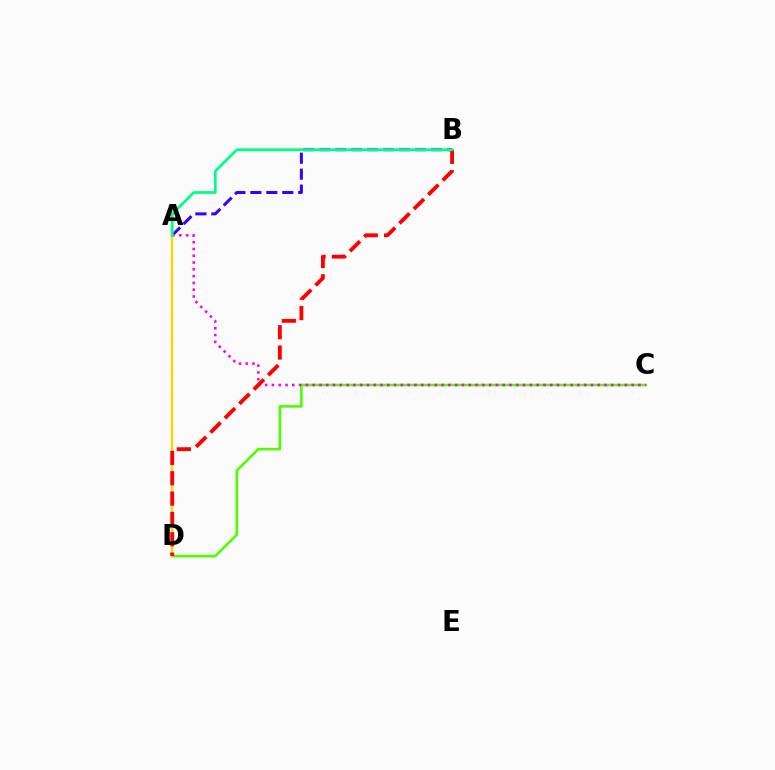{('A', 'D'): [{'color': '#009eff', 'line_style': 'dashed', 'thickness': 1.52}, {'color': '#ffd500', 'line_style': 'solid', 'thickness': 1.66}], ('A', 'B'): [{'color': '#3700ff', 'line_style': 'dashed', 'thickness': 2.17}, {'color': '#00ff86', 'line_style': 'solid', 'thickness': 1.98}], ('C', 'D'): [{'color': '#4fff00', 'line_style': 'solid', 'thickness': 1.89}], ('A', 'C'): [{'color': '#ff00ed', 'line_style': 'dotted', 'thickness': 1.84}], ('B', 'D'): [{'color': '#ff0000', 'line_style': 'dashed', 'thickness': 2.76}]}